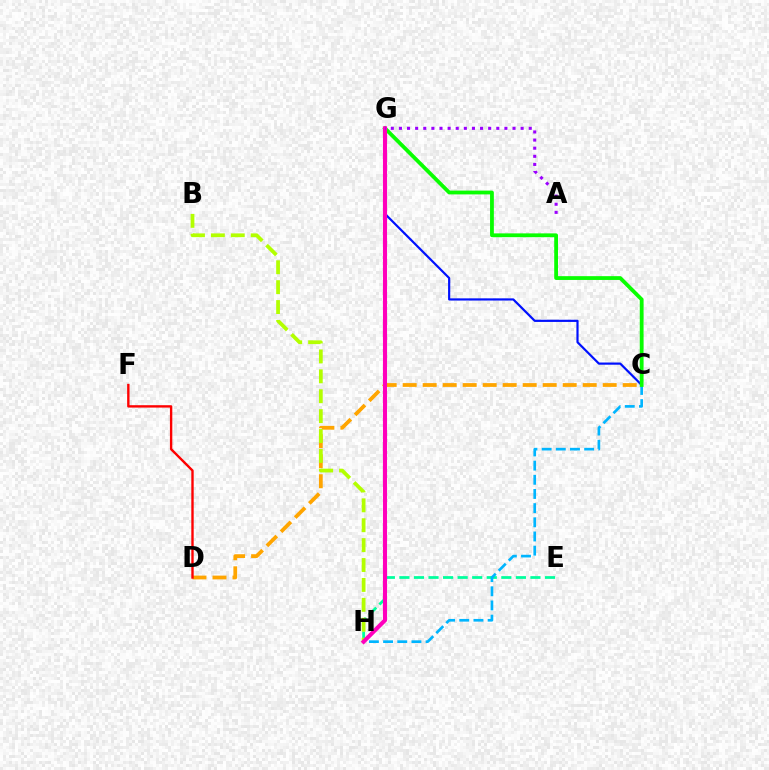{('C', 'D'): [{'color': '#ffa500', 'line_style': 'dashed', 'thickness': 2.72}], ('C', 'G'): [{'color': '#0010ff', 'line_style': 'solid', 'thickness': 1.58}, {'color': '#08ff00', 'line_style': 'solid', 'thickness': 2.73}], ('E', 'H'): [{'color': '#00ff9d', 'line_style': 'dashed', 'thickness': 1.98}], ('C', 'H'): [{'color': '#00b5ff', 'line_style': 'dashed', 'thickness': 1.93}], ('B', 'H'): [{'color': '#b3ff00', 'line_style': 'dashed', 'thickness': 2.7}], ('G', 'H'): [{'color': '#ff00bd', 'line_style': 'solid', 'thickness': 2.95}], ('D', 'F'): [{'color': '#ff0000', 'line_style': 'solid', 'thickness': 1.71}], ('A', 'G'): [{'color': '#9b00ff', 'line_style': 'dotted', 'thickness': 2.2}]}